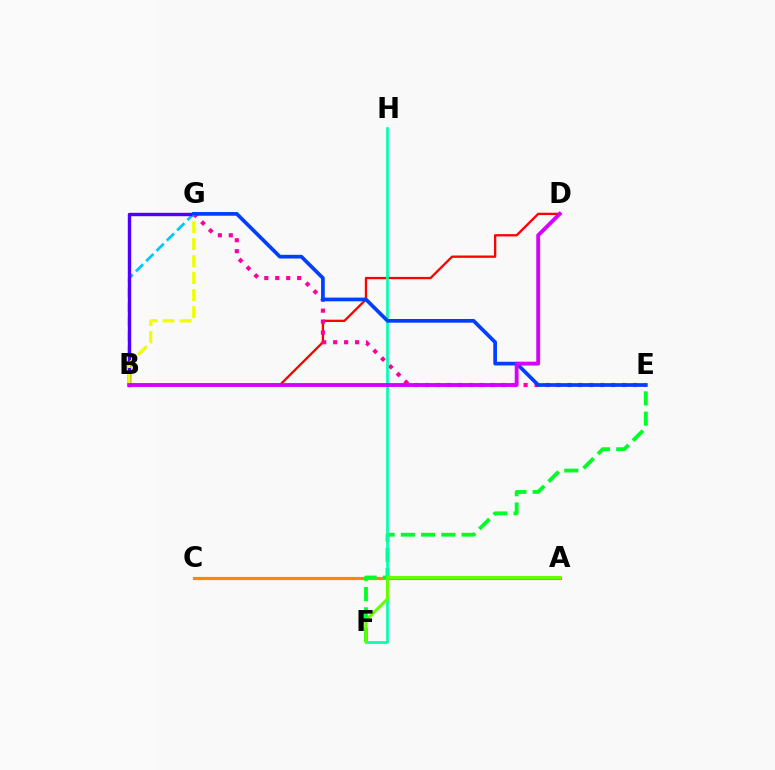{('B', 'G'): [{'color': '#00c7ff', 'line_style': 'dashed', 'thickness': 1.98}, {'color': '#4f00ff', 'line_style': 'solid', 'thickness': 2.44}, {'color': '#eeff00', 'line_style': 'dashed', 'thickness': 2.31}], ('A', 'C'): [{'color': '#ff8800', 'line_style': 'solid', 'thickness': 2.27}], ('B', 'D'): [{'color': '#ff0000', 'line_style': 'solid', 'thickness': 1.66}, {'color': '#d600ff', 'line_style': 'solid', 'thickness': 2.78}], ('E', 'G'): [{'color': '#ff00a0', 'line_style': 'dotted', 'thickness': 2.98}, {'color': '#003fff', 'line_style': 'solid', 'thickness': 2.66}], ('E', 'F'): [{'color': '#00ff27', 'line_style': 'dashed', 'thickness': 2.75}], ('F', 'H'): [{'color': '#00ffaf', 'line_style': 'solid', 'thickness': 1.92}], ('A', 'F'): [{'color': '#66ff00', 'line_style': 'solid', 'thickness': 2.2}]}